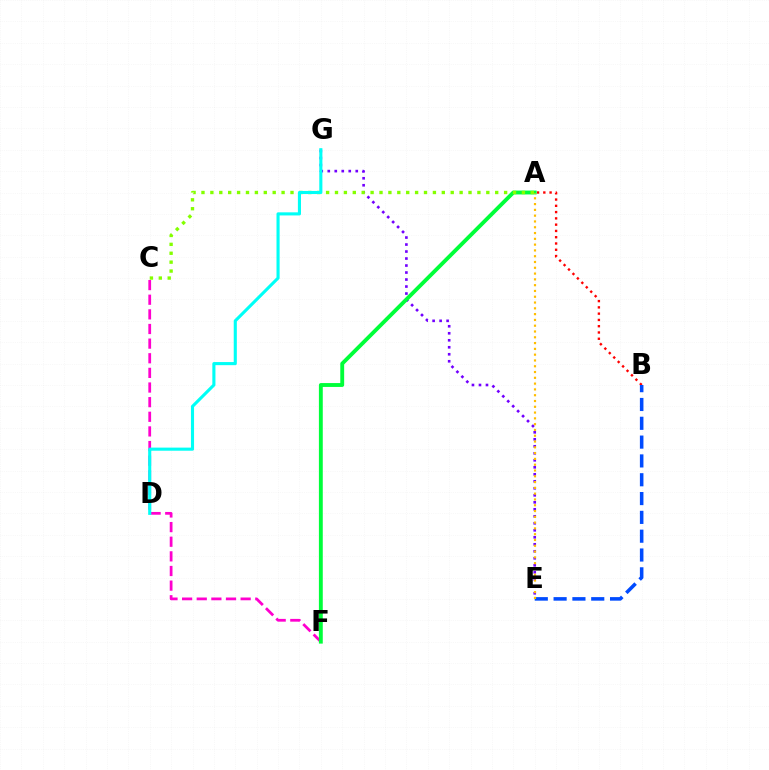{('C', 'F'): [{'color': '#ff00cf', 'line_style': 'dashed', 'thickness': 1.99}], ('E', 'G'): [{'color': '#7200ff', 'line_style': 'dotted', 'thickness': 1.9}], ('A', 'B'): [{'color': '#ff0000', 'line_style': 'dotted', 'thickness': 1.71}], ('A', 'F'): [{'color': '#00ff39', 'line_style': 'solid', 'thickness': 2.79}], ('A', 'C'): [{'color': '#84ff00', 'line_style': 'dotted', 'thickness': 2.42}], ('D', 'G'): [{'color': '#00fff6', 'line_style': 'solid', 'thickness': 2.24}], ('B', 'E'): [{'color': '#004bff', 'line_style': 'dashed', 'thickness': 2.56}], ('A', 'E'): [{'color': '#ffbd00', 'line_style': 'dotted', 'thickness': 1.57}]}